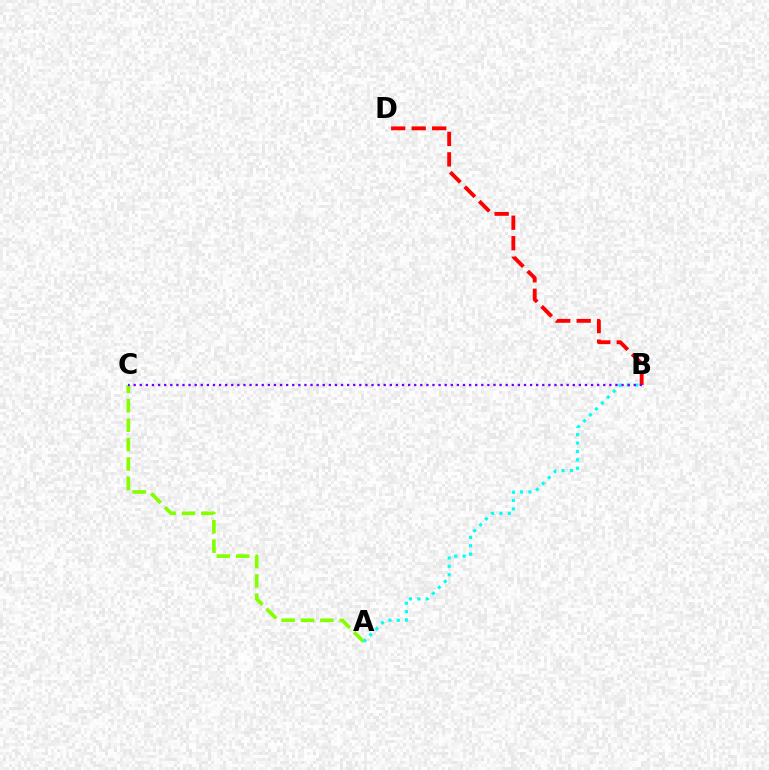{('A', 'C'): [{'color': '#84ff00', 'line_style': 'dashed', 'thickness': 2.64}], ('A', 'B'): [{'color': '#00fff6', 'line_style': 'dotted', 'thickness': 2.28}], ('B', 'D'): [{'color': '#ff0000', 'line_style': 'dashed', 'thickness': 2.78}], ('B', 'C'): [{'color': '#7200ff', 'line_style': 'dotted', 'thickness': 1.66}]}